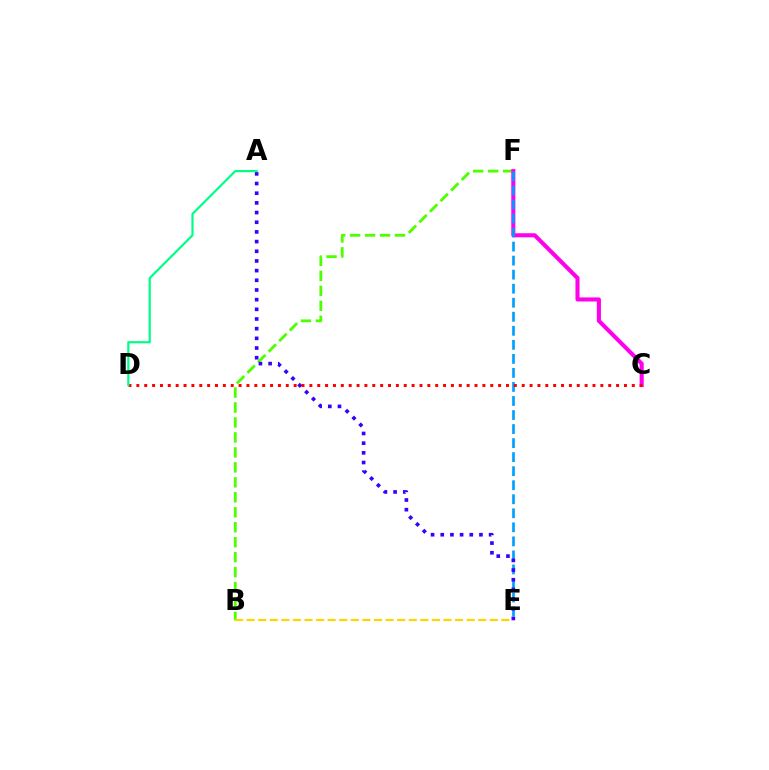{('B', 'F'): [{'color': '#4fff00', 'line_style': 'dashed', 'thickness': 2.03}], ('C', 'F'): [{'color': '#ff00ed', 'line_style': 'solid', 'thickness': 2.94}], ('E', 'F'): [{'color': '#009eff', 'line_style': 'dashed', 'thickness': 1.91}], ('A', 'E'): [{'color': '#3700ff', 'line_style': 'dotted', 'thickness': 2.63}], ('C', 'D'): [{'color': '#ff0000', 'line_style': 'dotted', 'thickness': 2.14}], ('A', 'D'): [{'color': '#00ff86', 'line_style': 'solid', 'thickness': 1.59}], ('B', 'E'): [{'color': '#ffd500', 'line_style': 'dashed', 'thickness': 1.57}]}